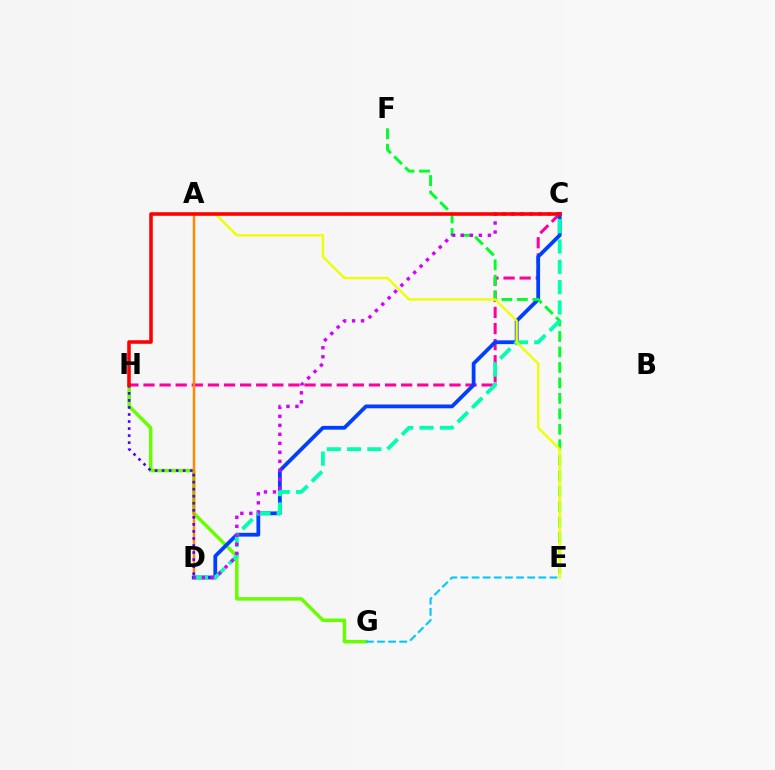{('G', 'H'): [{'color': '#66ff00', 'line_style': 'solid', 'thickness': 2.51}], ('C', 'H'): [{'color': '#ff00a0', 'line_style': 'dashed', 'thickness': 2.19}, {'color': '#ff0000', 'line_style': 'solid', 'thickness': 2.57}], ('A', 'D'): [{'color': '#ff8800', 'line_style': 'solid', 'thickness': 1.77}], ('D', 'H'): [{'color': '#4f00ff', 'line_style': 'dotted', 'thickness': 1.91}], ('C', 'D'): [{'color': '#003fff', 'line_style': 'solid', 'thickness': 2.73}, {'color': '#00ffaf', 'line_style': 'dashed', 'thickness': 2.76}, {'color': '#d600ff', 'line_style': 'dotted', 'thickness': 2.45}], ('E', 'F'): [{'color': '#00ff27', 'line_style': 'dashed', 'thickness': 2.1}], ('E', 'G'): [{'color': '#00c7ff', 'line_style': 'dashed', 'thickness': 1.51}], ('A', 'E'): [{'color': '#eeff00', 'line_style': 'solid', 'thickness': 1.71}]}